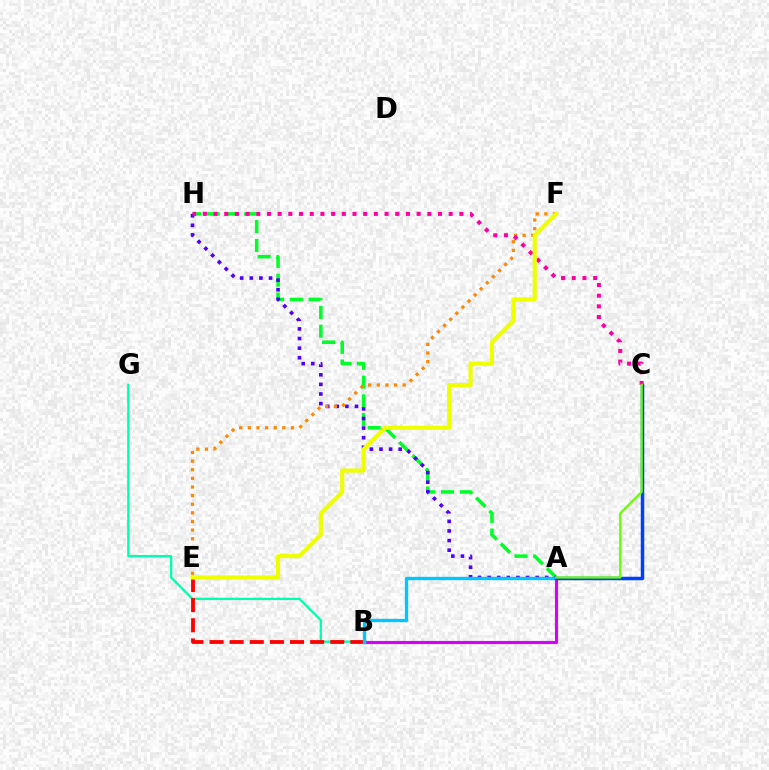{('A', 'H'): [{'color': '#00ff27', 'line_style': 'dashed', 'thickness': 2.55}, {'color': '#4f00ff', 'line_style': 'dotted', 'thickness': 2.61}], ('A', 'B'): [{'color': '#d600ff', 'line_style': 'solid', 'thickness': 2.26}, {'color': '#00c7ff', 'line_style': 'solid', 'thickness': 2.4}], ('B', 'G'): [{'color': '#00ffaf', 'line_style': 'solid', 'thickness': 1.69}], ('B', 'E'): [{'color': '#ff0000', 'line_style': 'dashed', 'thickness': 2.73}], ('E', 'F'): [{'color': '#ff8800', 'line_style': 'dotted', 'thickness': 2.34}, {'color': '#eeff00', 'line_style': 'solid', 'thickness': 2.95}], ('A', 'C'): [{'color': '#003fff', 'line_style': 'solid', 'thickness': 2.51}, {'color': '#66ff00', 'line_style': 'solid', 'thickness': 1.61}], ('C', 'H'): [{'color': '#ff00a0', 'line_style': 'dotted', 'thickness': 2.9}]}